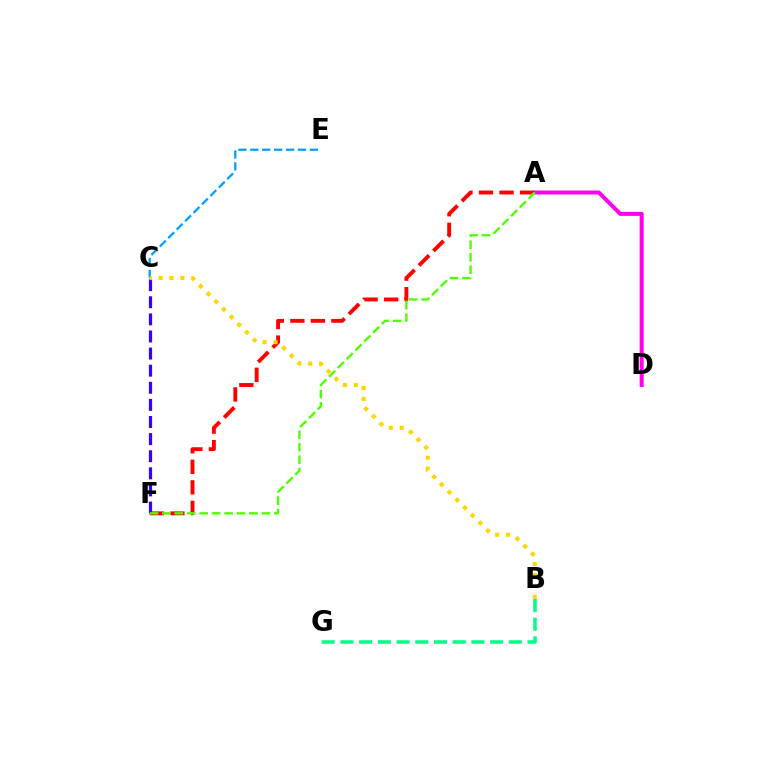{('C', 'E'): [{'color': '#009eff', 'line_style': 'dashed', 'thickness': 1.62}], ('A', 'D'): [{'color': '#ff00ed', 'line_style': 'solid', 'thickness': 2.87}], ('A', 'F'): [{'color': '#ff0000', 'line_style': 'dashed', 'thickness': 2.79}, {'color': '#4fff00', 'line_style': 'dashed', 'thickness': 1.69}], ('B', 'G'): [{'color': '#00ff86', 'line_style': 'dashed', 'thickness': 2.54}], ('C', 'F'): [{'color': '#3700ff', 'line_style': 'dashed', 'thickness': 2.32}], ('B', 'C'): [{'color': '#ffd500', 'line_style': 'dotted', 'thickness': 2.96}]}